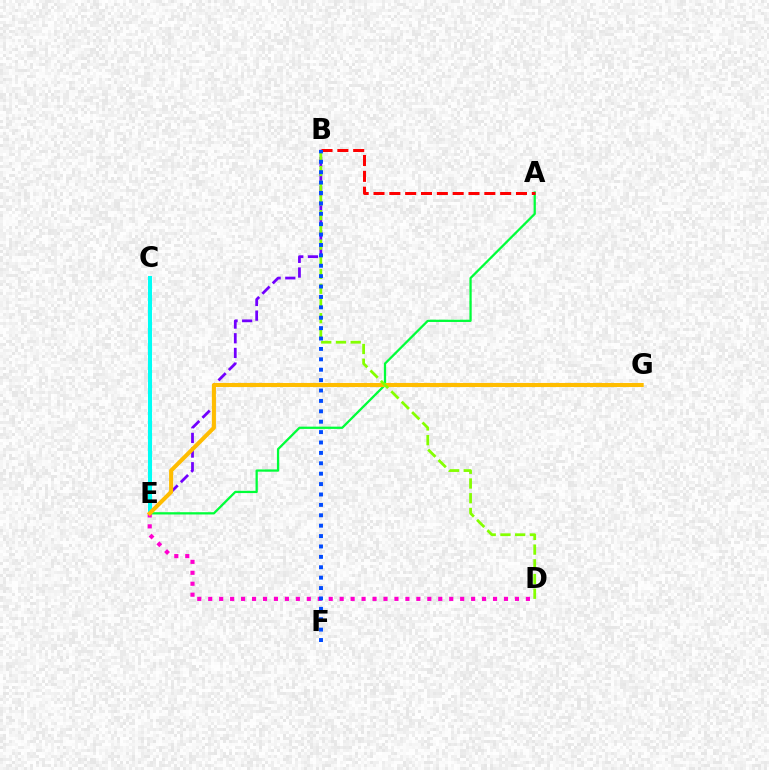{('B', 'E'): [{'color': '#7200ff', 'line_style': 'dashed', 'thickness': 1.99}], ('C', 'E'): [{'color': '#00fff6', 'line_style': 'solid', 'thickness': 2.91}], ('A', 'E'): [{'color': '#00ff39', 'line_style': 'solid', 'thickness': 1.63}], ('D', 'E'): [{'color': '#ff00cf', 'line_style': 'dotted', 'thickness': 2.98}], ('E', 'G'): [{'color': '#ffbd00', 'line_style': 'solid', 'thickness': 2.93}], ('A', 'B'): [{'color': '#ff0000', 'line_style': 'dashed', 'thickness': 2.15}], ('B', 'D'): [{'color': '#84ff00', 'line_style': 'dashed', 'thickness': 2.0}], ('B', 'F'): [{'color': '#004bff', 'line_style': 'dotted', 'thickness': 2.82}]}